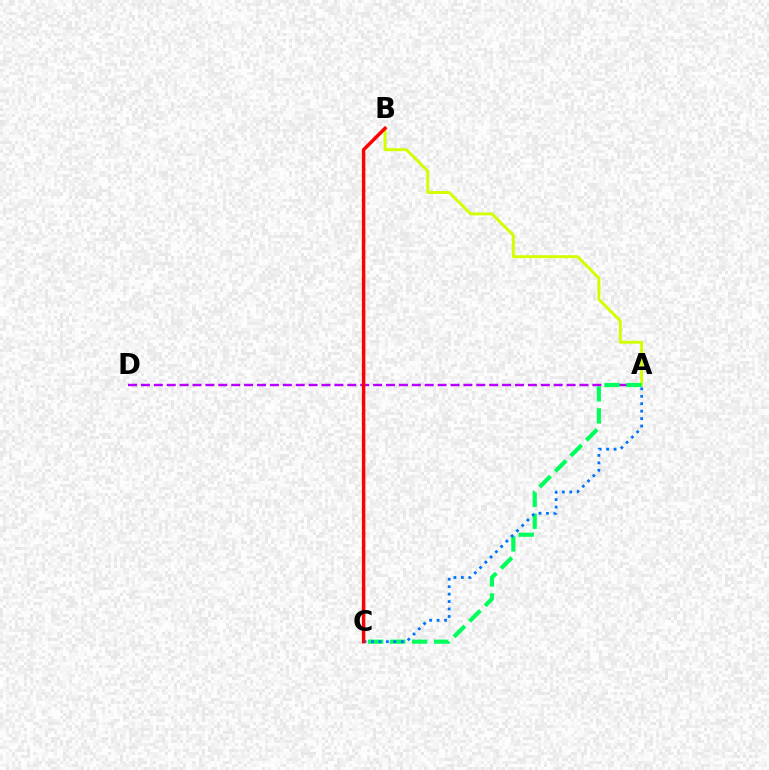{('A', 'B'): [{'color': '#d1ff00', 'line_style': 'solid', 'thickness': 2.1}], ('A', 'D'): [{'color': '#b900ff', 'line_style': 'dashed', 'thickness': 1.75}], ('A', 'C'): [{'color': '#00ff5c', 'line_style': 'dashed', 'thickness': 2.99}, {'color': '#0074ff', 'line_style': 'dotted', 'thickness': 2.02}], ('B', 'C'): [{'color': '#ff0000', 'line_style': 'solid', 'thickness': 2.49}]}